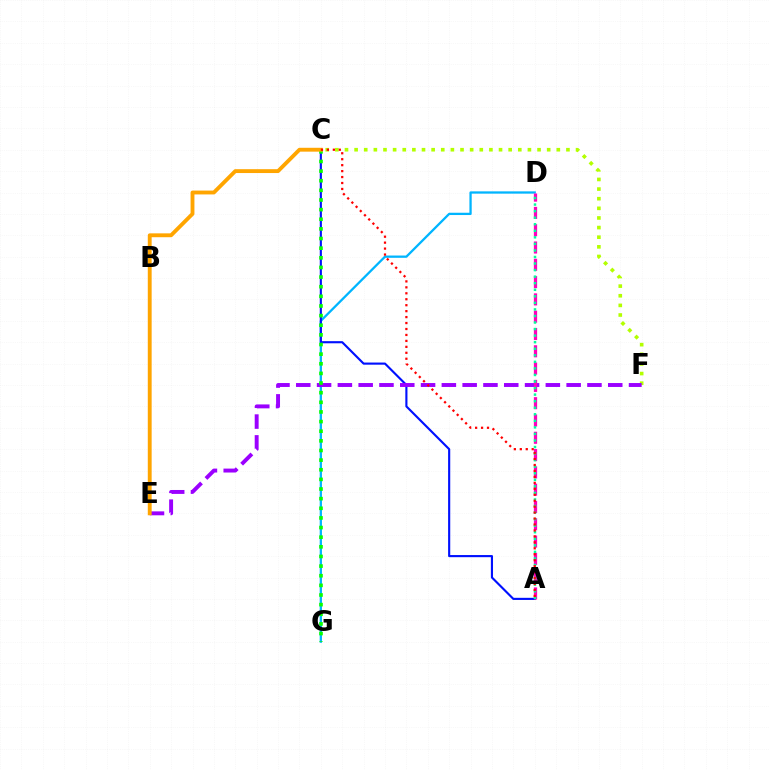{('C', 'F'): [{'color': '#b3ff00', 'line_style': 'dotted', 'thickness': 2.62}], ('D', 'G'): [{'color': '#00b5ff', 'line_style': 'solid', 'thickness': 1.64}], ('A', 'C'): [{'color': '#0010ff', 'line_style': 'solid', 'thickness': 1.54}, {'color': '#ff0000', 'line_style': 'dotted', 'thickness': 1.62}], ('E', 'F'): [{'color': '#9b00ff', 'line_style': 'dashed', 'thickness': 2.83}], ('C', 'G'): [{'color': '#08ff00', 'line_style': 'dotted', 'thickness': 2.62}], ('A', 'D'): [{'color': '#ff00bd', 'line_style': 'dashed', 'thickness': 2.35}, {'color': '#00ff9d', 'line_style': 'dotted', 'thickness': 1.78}], ('C', 'E'): [{'color': '#ffa500', 'line_style': 'solid', 'thickness': 2.78}]}